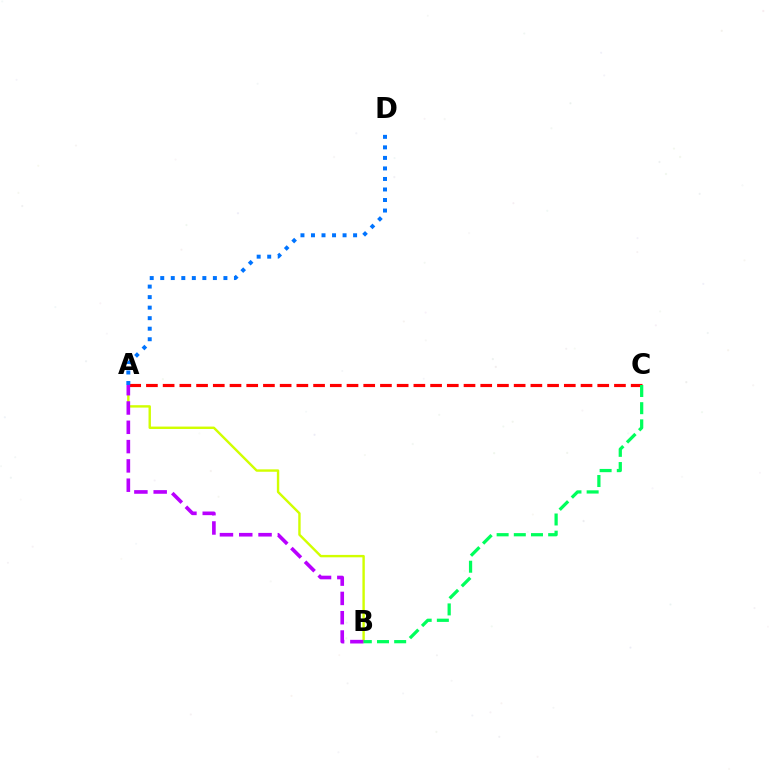{('A', 'B'): [{'color': '#d1ff00', 'line_style': 'solid', 'thickness': 1.73}, {'color': '#b900ff', 'line_style': 'dashed', 'thickness': 2.62}], ('A', 'C'): [{'color': '#ff0000', 'line_style': 'dashed', 'thickness': 2.27}], ('A', 'D'): [{'color': '#0074ff', 'line_style': 'dotted', 'thickness': 2.86}], ('B', 'C'): [{'color': '#00ff5c', 'line_style': 'dashed', 'thickness': 2.33}]}